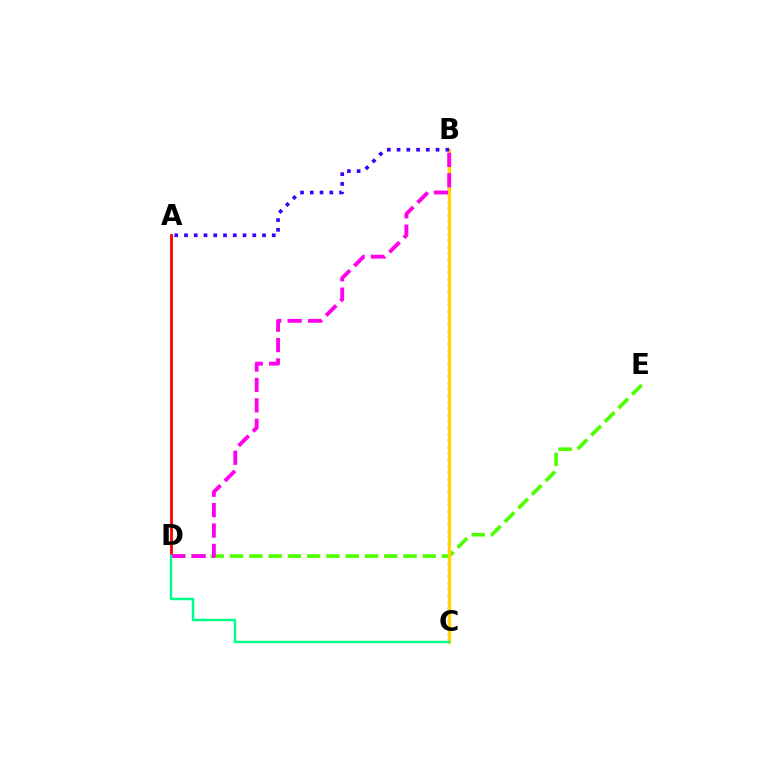{('B', 'C'): [{'color': '#009eff', 'line_style': 'dotted', 'thickness': 1.75}, {'color': '#ffd500', 'line_style': 'solid', 'thickness': 2.35}], ('D', 'E'): [{'color': '#4fff00', 'line_style': 'dashed', 'thickness': 2.62}], ('A', 'B'): [{'color': '#3700ff', 'line_style': 'dotted', 'thickness': 2.65}], ('A', 'D'): [{'color': '#ff0000', 'line_style': 'solid', 'thickness': 2.02}], ('B', 'D'): [{'color': '#ff00ed', 'line_style': 'dashed', 'thickness': 2.77}], ('C', 'D'): [{'color': '#00ff86', 'line_style': 'solid', 'thickness': 1.76}]}